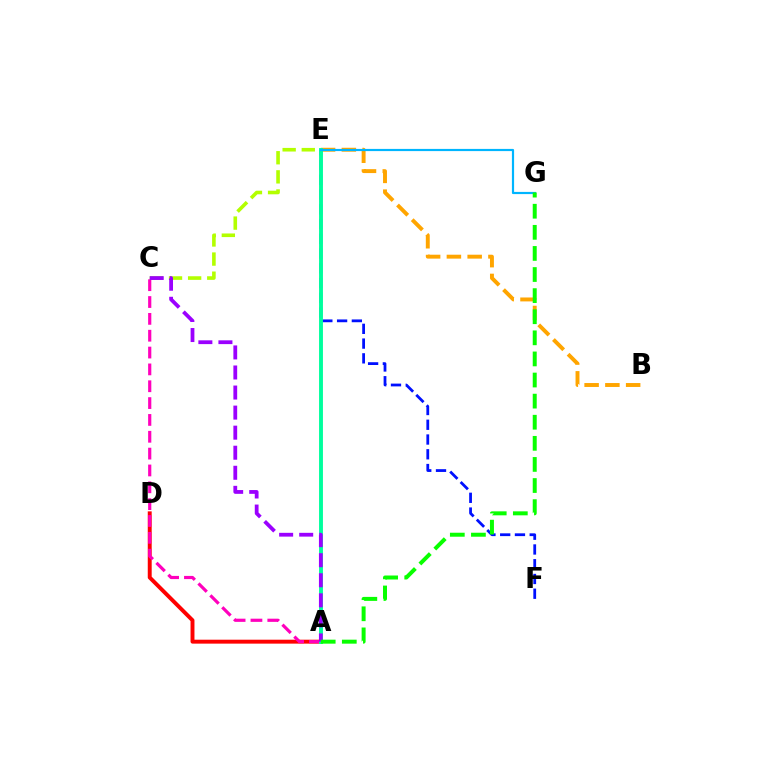{('E', 'F'): [{'color': '#0010ff', 'line_style': 'dashed', 'thickness': 2.0}], ('A', 'D'): [{'color': '#ff0000', 'line_style': 'solid', 'thickness': 2.83}], ('B', 'E'): [{'color': '#ffa500', 'line_style': 'dashed', 'thickness': 2.82}], ('C', 'E'): [{'color': '#b3ff00', 'line_style': 'dashed', 'thickness': 2.6}], ('A', 'C'): [{'color': '#ff00bd', 'line_style': 'dashed', 'thickness': 2.29}, {'color': '#9b00ff', 'line_style': 'dashed', 'thickness': 2.72}], ('A', 'E'): [{'color': '#00ff9d', 'line_style': 'solid', 'thickness': 2.8}], ('E', 'G'): [{'color': '#00b5ff', 'line_style': 'solid', 'thickness': 1.58}], ('A', 'G'): [{'color': '#08ff00', 'line_style': 'dashed', 'thickness': 2.87}]}